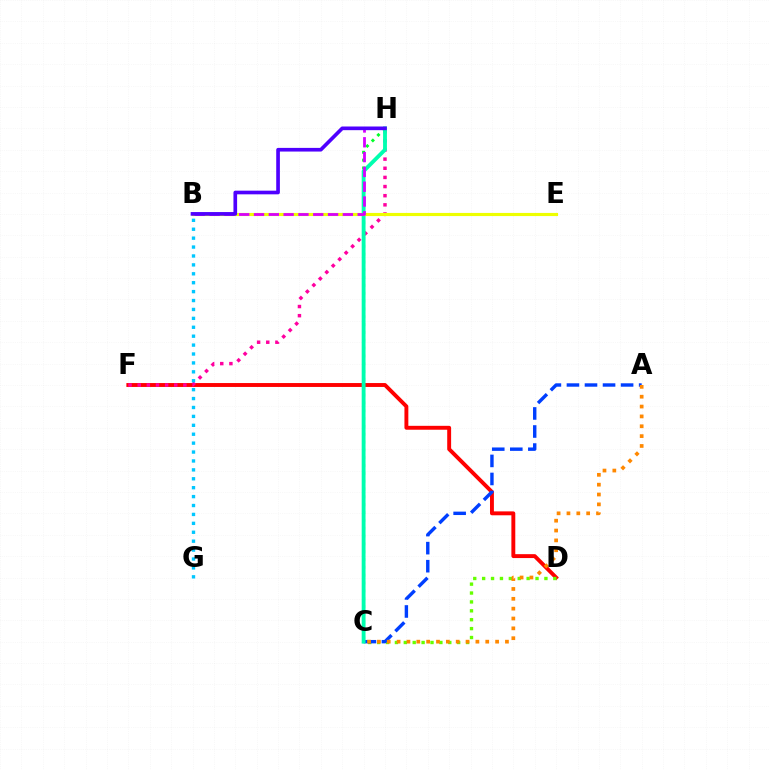{('D', 'F'): [{'color': '#ff0000', 'line_style': 'solid', 'thickness': 2.81}], ('C', 'H'): [{'color': '#00ff27', 'line_style': 'dotted', 'thickness': 2.13}, {'color': '#00ffaf', 'line_style': 'solid', 'thickness': 2.77}], ('C', 'D'): [{'color': '#66ff00', 'line_style': 'dotted', 'thickness': 2.42}], ('A', 'C'): [{'color': '#003fff', 'line_style': 'dashed', 'thickness': 2.45}, {'color': '#ff8800', 'line_style': 'dotted', 'thickness': 2.68}], ('F', 'H'): [{'color': '#ff00a0', 'line_style': 'dotted', 'thickness': 2.48}], ('B', 'G'): [{'color': '#00c7ff', 'line_style': 'dotted', 'thickness': 2.42}], ('B', 'E'): [{'color': '#eeff00', 'line_style': 'solid', 'thickness': 2.26}], ('B', 'H'): [{'color': '#d600ff', 'line_style': 'dashed', 'thickness': 2.01}, {'color': '#4f00ff', 'line_style': 'solid', 'thickness': 2.64}]}